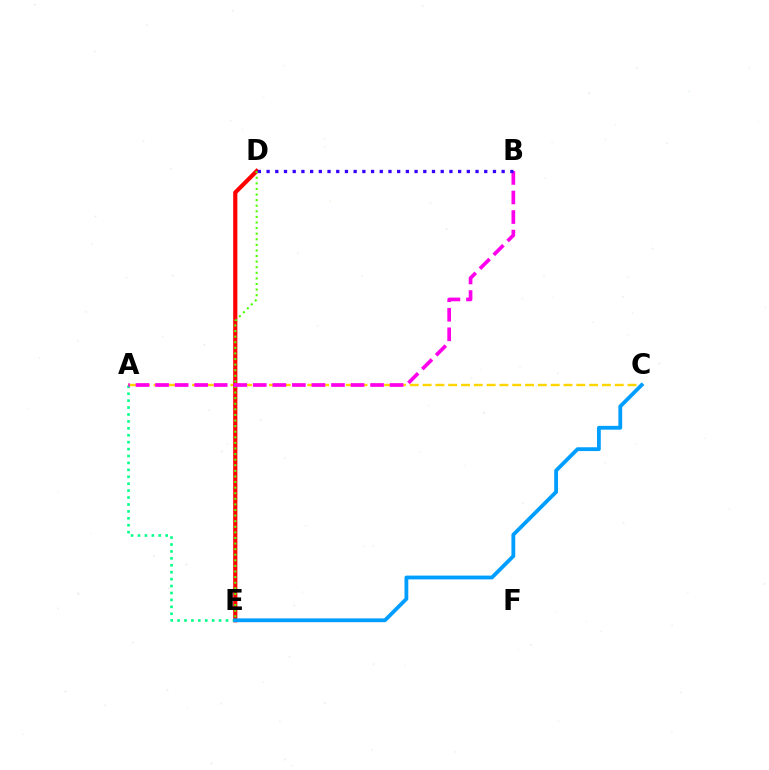{('A', 'C'): [{'color': '#ffd500', 'line_style': 'dashed', 'thickness': 1.74}], ('D', 'E'): [{'color': '#ff0000', 'line_style': 'solid', 'thickness': 3.0}, {'color': '#4fff00', 'line_style': 'dotted', 'thickness': 1.52}], ('A', 'E'): [{'color': '#00ff86', 'line_style': 'dotted', 'thickness': 1.88}], ('A', 'B'): [{'color': '#ff00ed', 'line_style': 'dashed', 'thickness': 2.66}], ('C', 'E'): [{'color': '#009eff', 'line_style': 'solid', 'thickness': 2.74}], ('B', 'D'): [{'color': '#3700ff', 'line_style': 'dotted', 'thickness': 2.37}]}